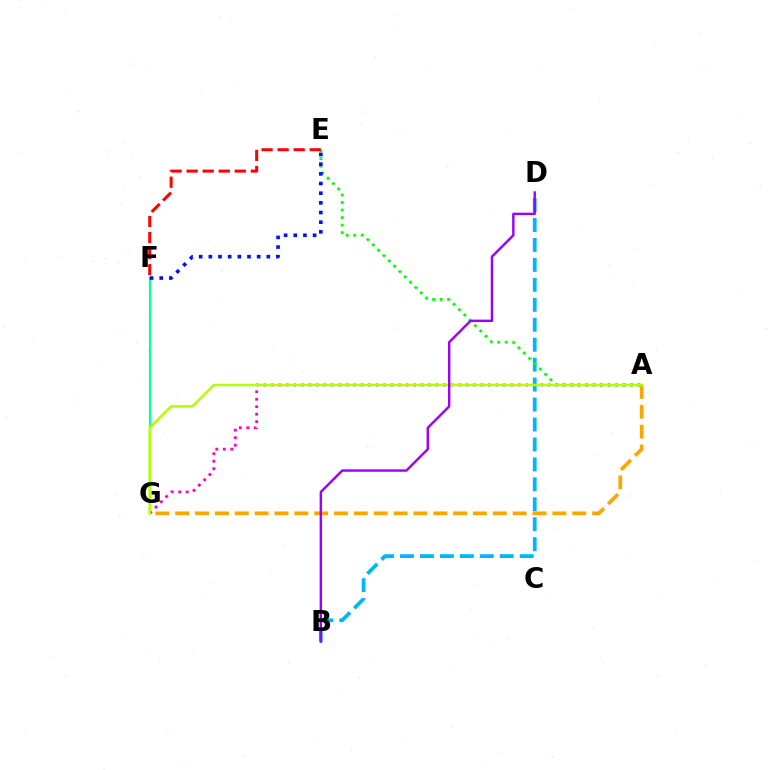{('A', 'G'): [{'color': '#ff00bd', 'line_style': 'dotted', 'thickness': 2.03}, {'color': '#ffa500', 'line_style': 'dashed', 'thickness': 2.7}, {'color': '#b3ff00', 'line_style': 'solid', 'thickness': 1.82}], ('F', 'G'): [{'color': '#00ff9d', 'line_style': 'solid', 'thickness': 1.52}], ('B', 'D'): [{'color': '#00b5ff', 'line_style': 'dashed', 'thickness': 2.71}, {'color': '#9b00ff', 'line_style': 'solid', 'thickness': 1.74}], ('A', 'E'): [{'color': '#08ff00', 'line_style': 'dotted', 'thickness': 2.05}], ('E', 'F'): [{'color': '#0010ff', 'line_style': 'dotted', 'thickness': 2.63}, {'color': '#ff0000', 'line_style': 'dashed', 'thickness': 2.18}]}